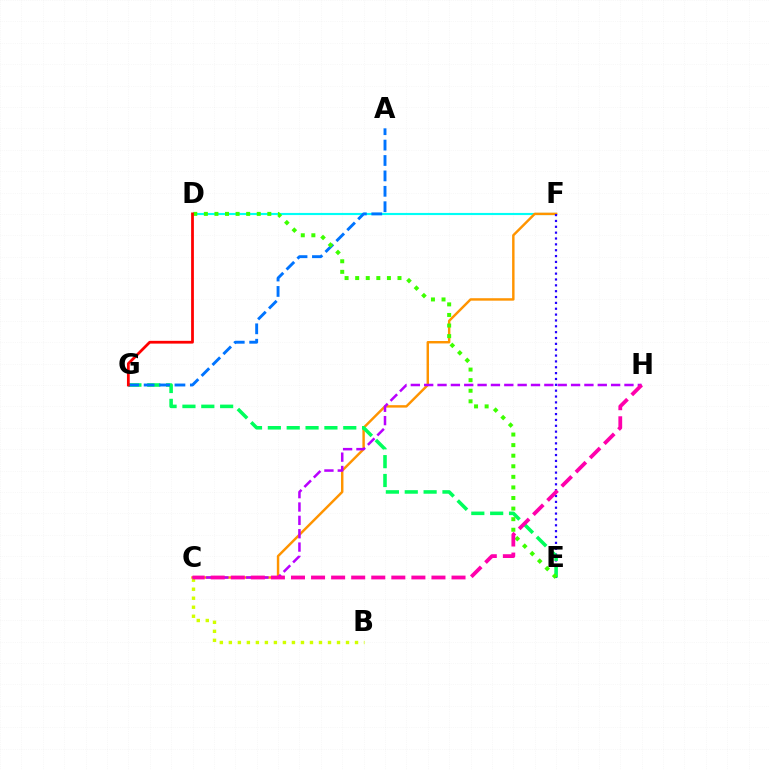{('D', 'F'): [{'color': '#00fff6', 'line_style': 'solid', 'thickness': 1.54}], ('C', 'F'): [{'color': '#ff9400', 'line_style': 'solid', 'thickness': 1.76}], ('E', 'F'): [{'color': '#2500ff', 'line_style': 'dotted', 'thickness': 1.59}], ('B', 'C'): [{'color': '#d1ff00', 'line_style': 'dotted', 'thickness': 2.45}], ('C', 'H'): [{'color': '#b900ff', 'line_style': 'dashed', 'thickness': 1.81}, {'color': '#ff00ac', 'line_style': 'dashed', 'thickness': 2.73}], ('E', 'G'): [{'color': '#00ff5c', 'line_style': 'dashed', 'thickness': 2.56}], ('A', 'G'): [{'color': '#0074ff', 'line_style': 'dashed', 'thickness': 2.09}], ('D', 'E'): [{'color': '#3dff00', 'line_style': 'dotted', 'thickness': 2.87}], ('D', 'G'): [{'color': '#ff0000', 'line_style': 'solid', 'thickness': 1.99}]}